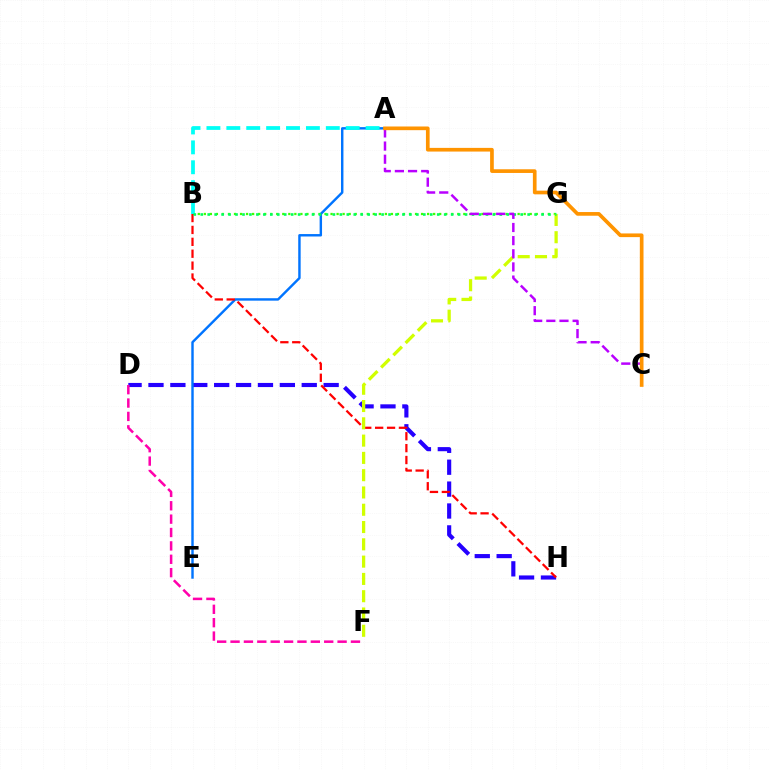{('D', 'H'): [{'color': '#2500ff', 'line_style': 'dashed', 'thickness': 2.97}], ('B', 'G'): [{'color': '#3dff00', 'line_style': 'dotted', 'thickness': 1.64}, {'color': '#00ff5c', 'line_style': 'dotted', 'thickness': 1.89}], ('A', 'E'): [{'color': '#0074ff', 'line_style': 'solid', 'thickness': 1.75}], ('B', 'H'): [{'color': '#ff0000', 'line_style': 'dashed', 'thickness': 1.62}], ('D', 'F'): [{'color': '#ff00ac', 'line_style': 'dashed', 'thickness': 1.82}], ('A', 'B'): [{'color': '#00fff6', 'line_style': 'dashed', 'thickness': 2.7}], ('F', 'G'): [{'color': '#d1ff00', 'line_style': 'dashed', 'thickness': 2.35}], ('A', 'C'): [{'color': '#b900ff', 'line_style': 'dashed', 'thickness': 1.79}, {'color': '#ff9400', 'line_style': 'solid', 'thickness': 2.65}]}